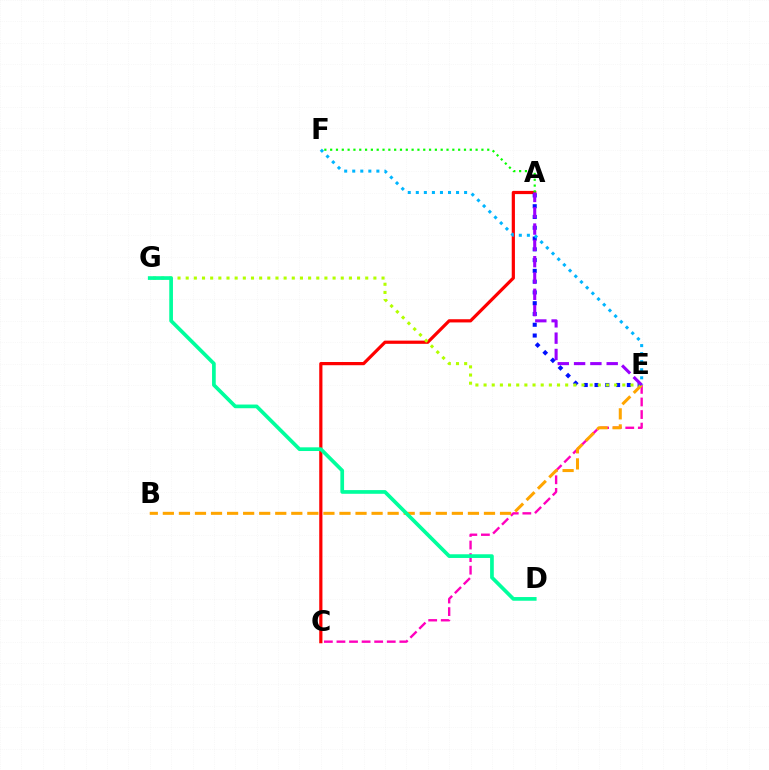{('A', 'C'): [{'color': '#ff0000', 'line_style': 'solid', 'thickness': 2.31}], ('C', 'E'): [{'color': '#ff00bd', 'line_style': 'dashed', 'thickness': 1.71}], ('A', 'E'): [{'color': '#0010ff', 'line_style': 'dotted', 'thickness': 2.93}, {'color': '#9b00ff', 'line_style': 'dashed', 'thickness': 2.22}], ('B', 'E'): [{'color': '#ffa500', 'line_style': 'dashed', 'thickness': 2.18}], ('E', 'G'): [{'color': '#b3ff00', 'line_style': 'dotted', 'thickness': 2.22}], ('D', 'G'): [{'color': '#00ff9d', 'line_style': 'solid', 'thickness': 2.66}], ('A', 'F'): [{'color': '#08ff00', 'line_style': 'dotted', 'thickness': 1.58}], ('E', 'F'): [{'color': '#00b5ff', 'line_style': 'dotted', 'thickness': 2.19}]}